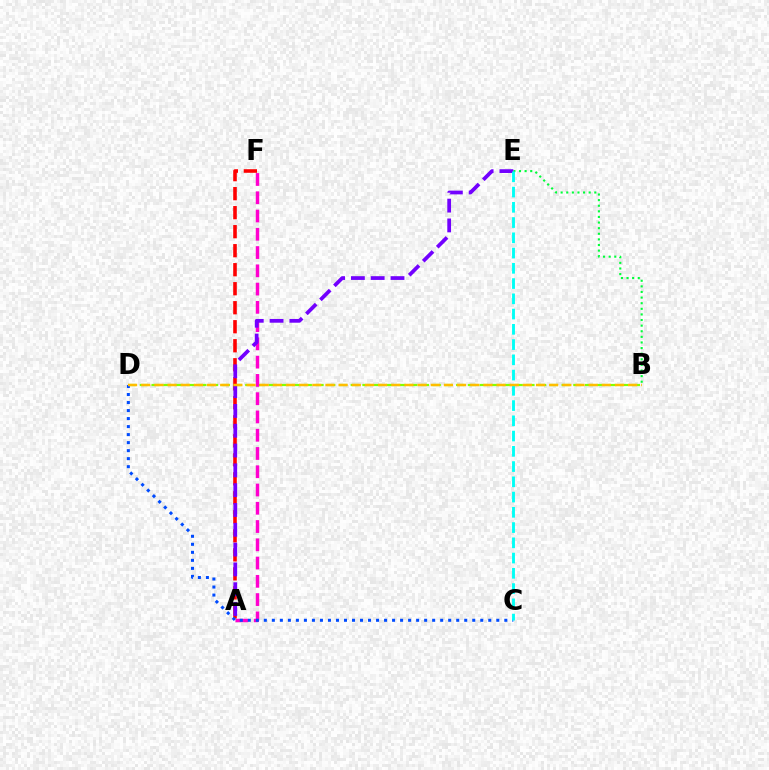{('B', 'D'): [{'color': '#84ff00', 'line_style': 'dashed', 'thickness': 1.59}, {'color': '#ffbd00', 'line_style': 'dashed', 'thickness': 1.79}], ('A', 'F'): [{'color': '#ff00cf', 'line_style': 'dashed', 'thickness': 2.48}, {'color': '#ff0000', 'line_style': 'dashed', 'thickness': 2.58}], ('B', 'E'): [{'color': '#00ff39', 'line_style': 'dotted', 'thickness': 1.52}], ('A', 'E'): [{'color': '#7200ff', 'line_style': 'dashed', 'thickness': 2.69}], ('C', 'D'): [{'color': '#004bff', 'line_style': 'dotted', 'thickness': 2.18}], ('C', 'E'): [{'color': '#00fff6', 'line_style': 'dashed', 'thickness': 2.07}]}